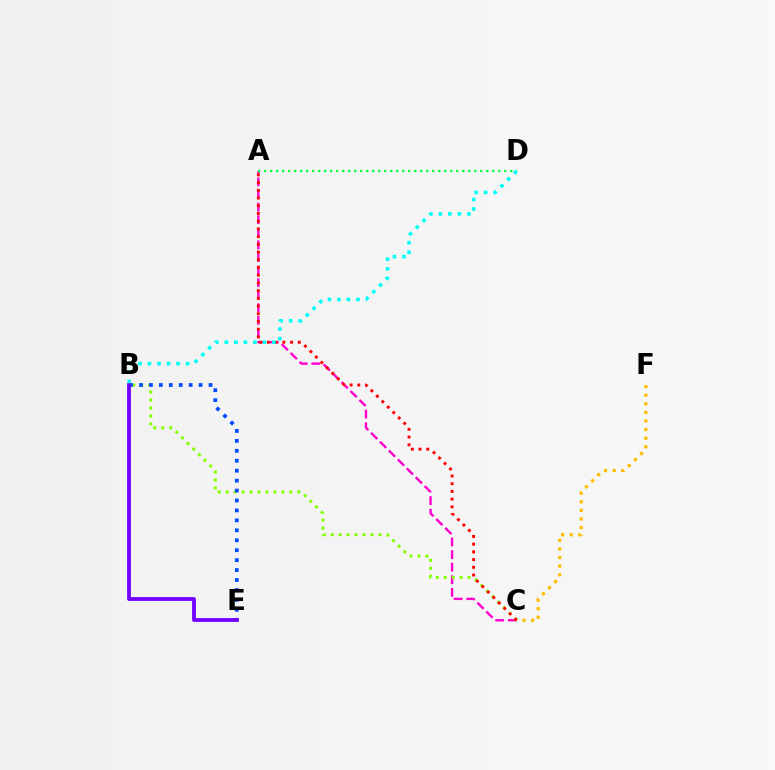{('C', 'F'): [{'color': '#ffbd00', 'line_style': 'dotted', 'thickness': 2.33}], ('A', 'C'): [{'color': '#ff00cf', 'line_style': 'dashed', 'thickness': 1.71}, {'color': '#ff0000', 'line_style': 'dotted', 'thickness': 2.1}], ('B', 'C'): [{'color': '#84ff00', 'line_style': 'dotted', 'thickness': 2.16}], ('A', 'D'): [{'color': '#00ff39', 'line_style': 'dotted', 'thickness': 1.63}], ('B', 'E'): [{'color': '#004bff', 'line_style': 'dotted', 'thickness': 2.7}, {'color': '#7200ff', 'line_style': 'solid', 'thickness': 2.74}], ('B', 'D'): [{'color': '#00fff6', 'line_style': 'dotted', 'thickness': 2.59}]}